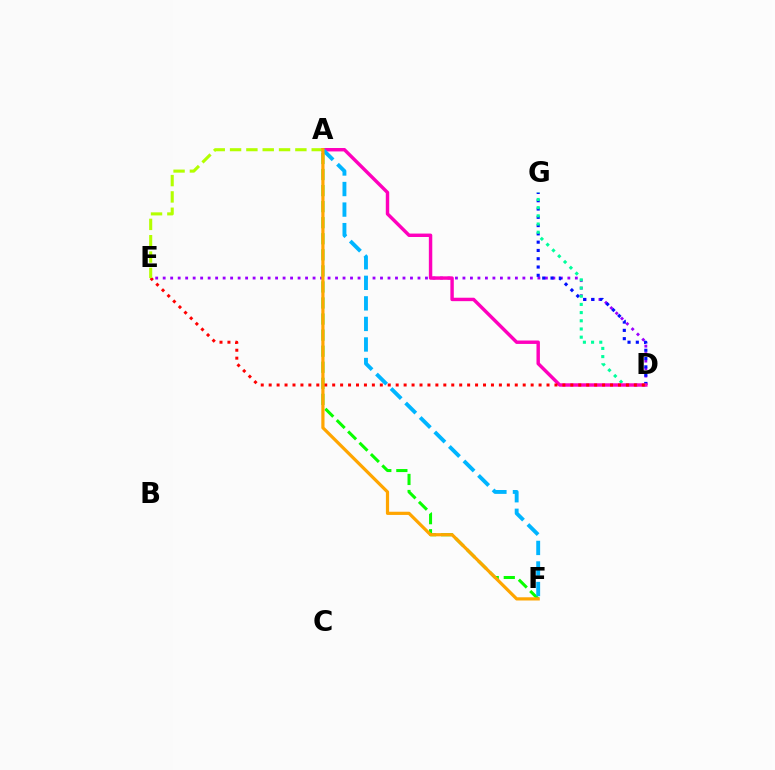{('D', 'E'): [{'color': '#9b00ff', 'line_style': 'dotted', 'thickness': 2.04}, {'color': '#ff0000', 'line_style': 'dotted', 'thickness': 2.16}], ('D', 'G'): [{'color': '#0010ff', 'line_style': 'dotted', 'thickness': 2.25}, {'color': '#00ff9d', 'line_style': 'dotted', 'thickness': 2.23}], ('A', 'F'): [{'color': '#08ff00', 'line_style': 'dashed', 'thickness': 2.18}, {'color': '#00b5ff', 'line_style': 'dashed', 'thickness': 2.79}, {'color': '#ffa500', 'line_style': 'solid', 'thickness': 2.31}], ('A', 'D'): [{'color': '#ff00bd', 'line_style': 'solid', 'thickness': 2.47}], ('A', 'E'): [{'color': '#b3ff00', 'line_style': 'dashed', 'thickness': 2.22}]}